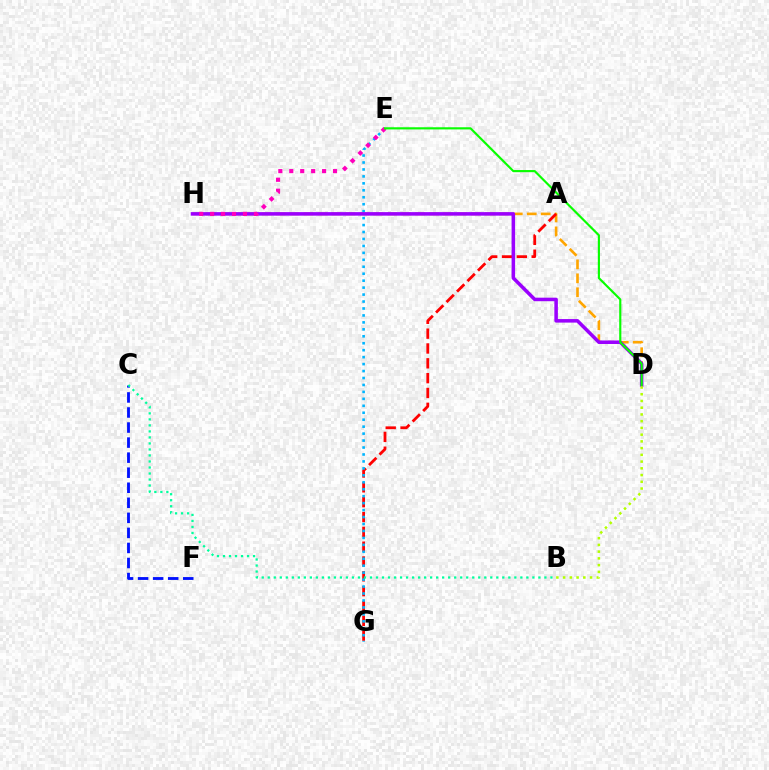{('D', 'H'): [{'color': '#ffa500', 'line_style': 'dashed', 'thickness': 1.9}, {'color': '#9b00ff', 'line_style': 'solid', 'thickness': 2.54}], ('A', 'G'): [{'color': '#ff0000', 'line_style': 'dashed', 'thickness': 2.01}], ('E', 'G'): [{'color': '#00b5ff', 'line_style': 'dotted', 'thickness': 1.89}], ('B', 'D'): [{'color': '#b3ff00', 'line_style': 'dotted', 'thickness': 1.83}], ('E', 'H'): [{'color': '#ff00bd', 'line_style': 'dotted', 'thickness': 2.97}], ('C', 'F'): [{'color': '#0010ff', 'line_style': 'dashed', 'thickness': 2.04}], ('D', 'E'): [{'color': '#08ff00', 'line_style': 'solid', 'thickness': 1.55}], ('B', 'C'): [{'color': '#00ff9d', 'line_style': 'dotted', 'thickness': 1.63}]}